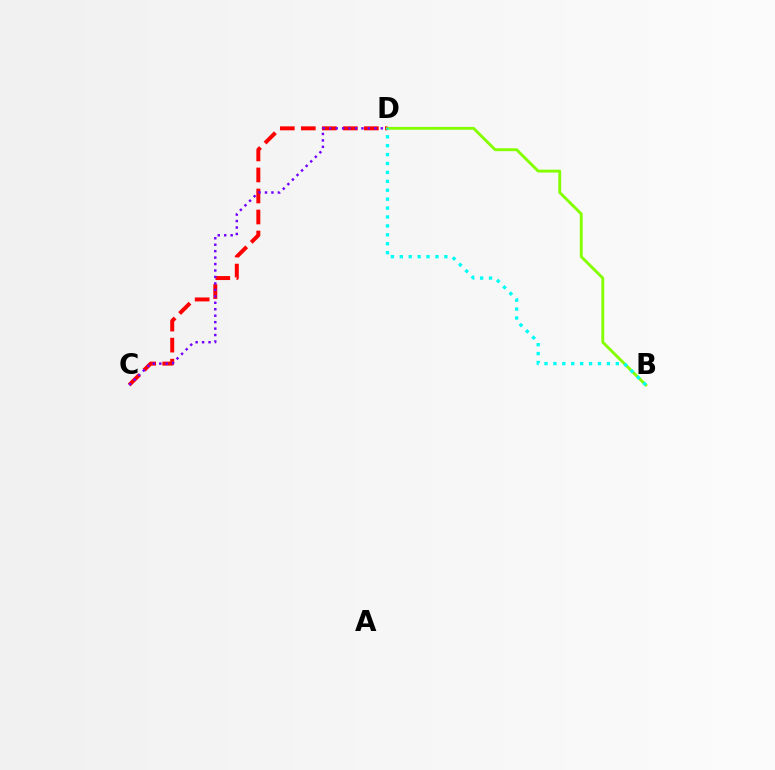{('C', 'D'): [{'color': '#ff0000', 'line_style': 'dashed', 'thickness': 2.85}, {'color': '#7200ff', 'line_style': 'dotted', 'thickness': 1.75}], ('B', 'D'): [{'color': '#84ff00', 'line_style': 'solid', 'thickness': 2.07}, {'color': '#00fff6', 'line_style': 'dotted', 'thickness': 2.42}]}